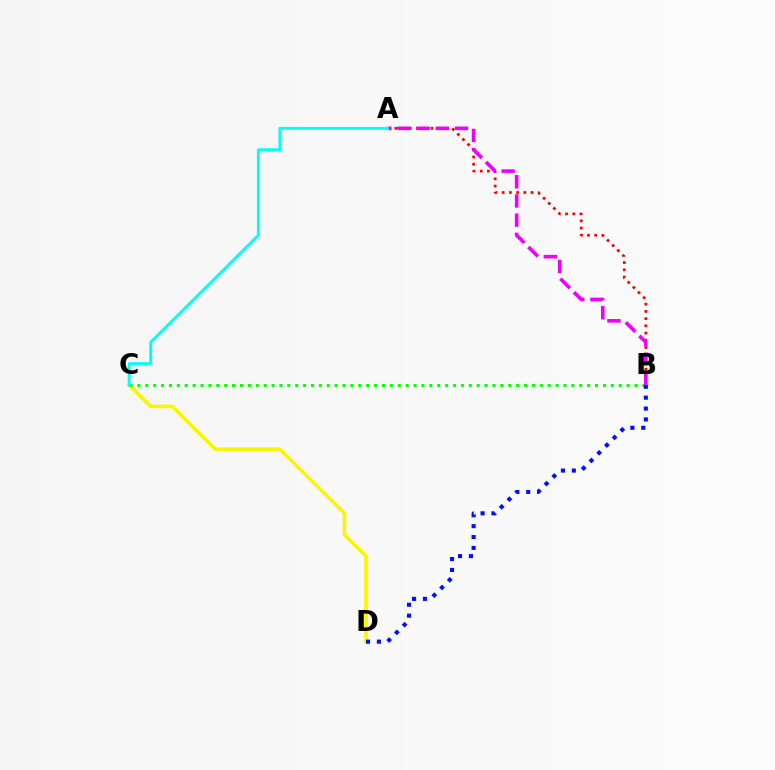{('C', 'D'): [{'color': '#fcf500', 'line_style': 'solid', 'thickness': 2.59}], ('B', 'C'): [{'color': '#08ff00', 'line_style': 'dotted', 'thickness': 2.14}], ('A', 'B'): [{'color': '#ff0000', 'line_style': 'dotted', 'thickness': 1.96}, {'color': '#ee00ff', 'line_style': 'dashed', 'thickness': 2.61}], ('A', 'C'): [{'color': '#00fff6', 'line_style': 'solid', 'thickness': 2.06}], ('B', 'D'): [{'color': '#0010ff', 'line_style': 'dotted', 'thickness': 2.96}]}